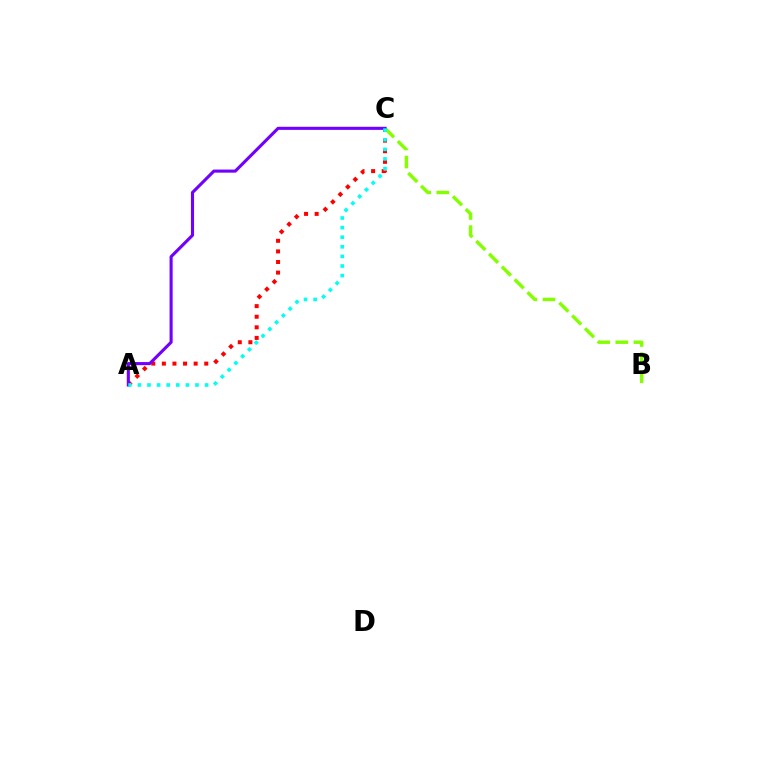{('A', 'C'): [{'color': '#ff0000', 'line_style': 'dotted', 'thickness': 2.88}, {'color': '#7200ff', 'line_style': 'solid', 'thickness': 2.23}, {'color': '#00fff6', 'line_style': 'dotted', 'thickness': 2.61}], ('B', 'C'): [{'color': '#84ff00', 'line_style': 'dashed', 'thickness': 2.46}]}